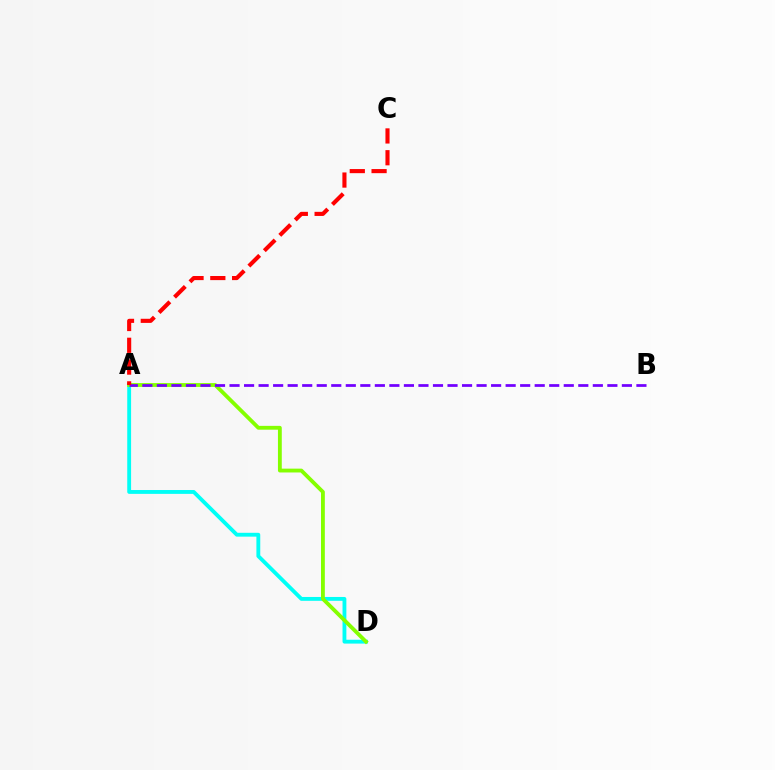{('A', 'D'): [{'color': '#00fff6', 'line_style': 'solid', 'thickness': 2.77}, {'color': '#84ff00', 'line_style': 'solid', 'thickness': 2.76}], ('A', 'B'): [{'color': '#7200ff', 'line_style': 'dashed', 'thickness': 1.97}], ('A', 'C'): [{'color': '#ff0000', 'line_style': 'dashed', 'thickness': 2.96}]}